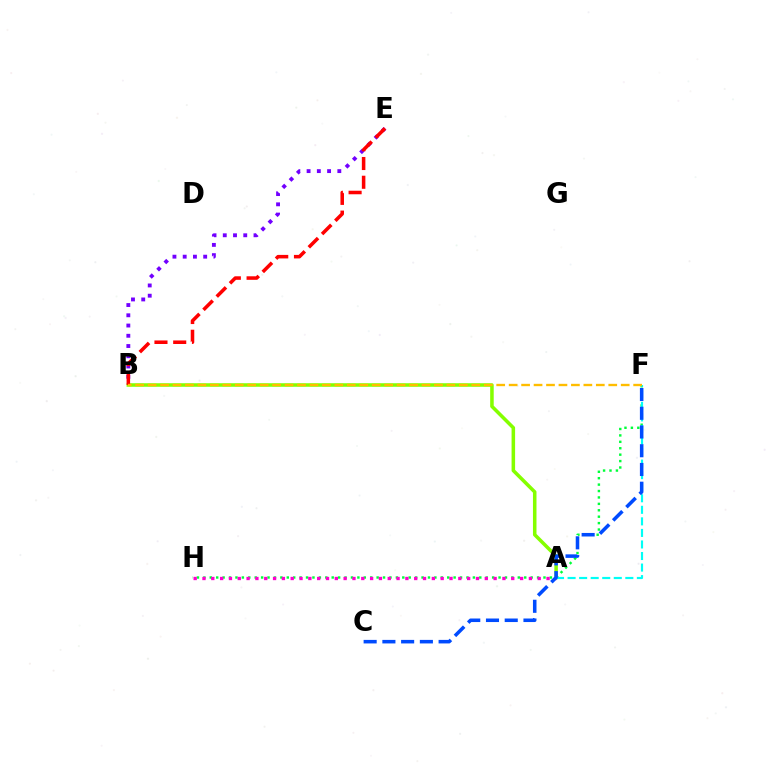{('F', 'H'): [{'color': '#00ff39', 'line_style': 'dotted', 'thickness': 1.74}], ('A', 'B'): [{'color': '#84ff00', 'line_style': 'solid', 'thickness': 2.55}], ('A', 'F'): [{'color': '#00fff6', 'line_style': 'dashed', 'thickness': 1.57}], ('B', 'E'): [{'color': '#7200ff', 'line_style': 'dotted', 'thickness': 2.78}, {'color': '#ff0000', 'line_style': 'dashed', 'thickness': 2.55}], ('A', 'H'): [{'color': '#ff00cf', 'line_style': 'dotted', 'thickness': 2.4}], ('C', 'F'): [{'color': '#004bff', 'line_style': 'dashed', 'thickness': 2.55}], ('B', 'F'): [{'color': '#ffbd00', 'line_style': 'dashed', 'thickness': 1.69}]}